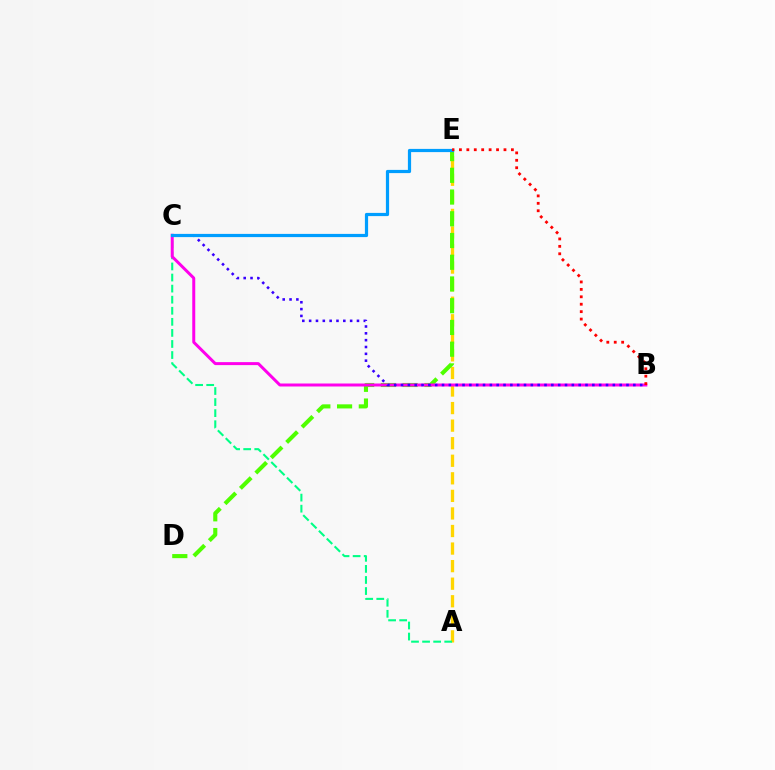{('A', 'E'): [{'color': '#ffd500', 'line_style': 'dashed', 'thickness': 2.39}], ('A', 'C'): [{'color': '#00ff86', 'line_style': 'dashed', 'thickness': 1.5}], ('D', 'E'): [{'color': '#4fff00', 'line_style': 'dashed', 'thickness': 2.95}], ('B', 'C'): [{'color': '#ff00ed', 'line_style': 'solid', 'thickness': 2.15}, {'color': '#3700ff', 'line_style': 'dotted', 'thickness': 1.86}], ('C', 'E'): [{'color': '#009eff', 'line_style': 'solid', 'thickness': 2.31}], ('B', 'E'): [{'color': '#ff0000', 'line_style': 'dotted', 'thickness': 2.02}]}